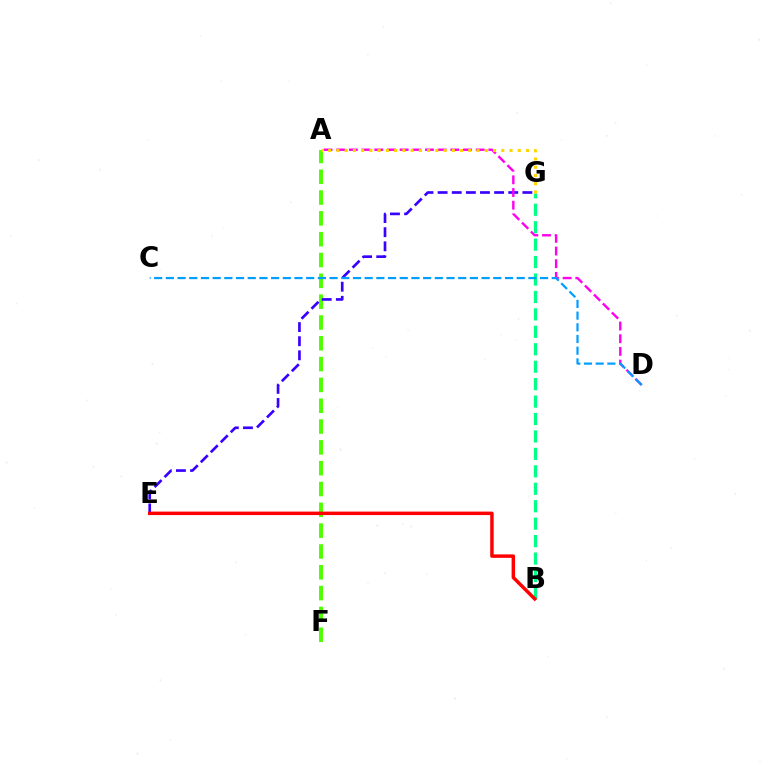{('A', 'F'): [{'color': '#4fff00', 'line_style': 'dashed', 'thickness': 2.83}], ('E', 'G'): [{'color': '#3700ff', 'line_style': 'dashed', 'thickness': 1.92}], ('A', 'D'): [{'color': '#ff00ed', 'line_style': 'dashed', 'thickness': 1.72}], ('B', 'G'): [{'color': '#00ff86', 'line_style': 'dashed', 'thickness': 2.37}], ('A', 'G'): [{'color': '#ffd500', 'line_style': 'dotted', 'thickness': 2.24}], ('B', 'E'): [{'color': '#ff0000', 'line_style': 'solid', 'thickness': 2.5}], ('C', 'D'): [{'color': '#009eff', 'line_style': 'dashed', 'thickness': 1.59}]}